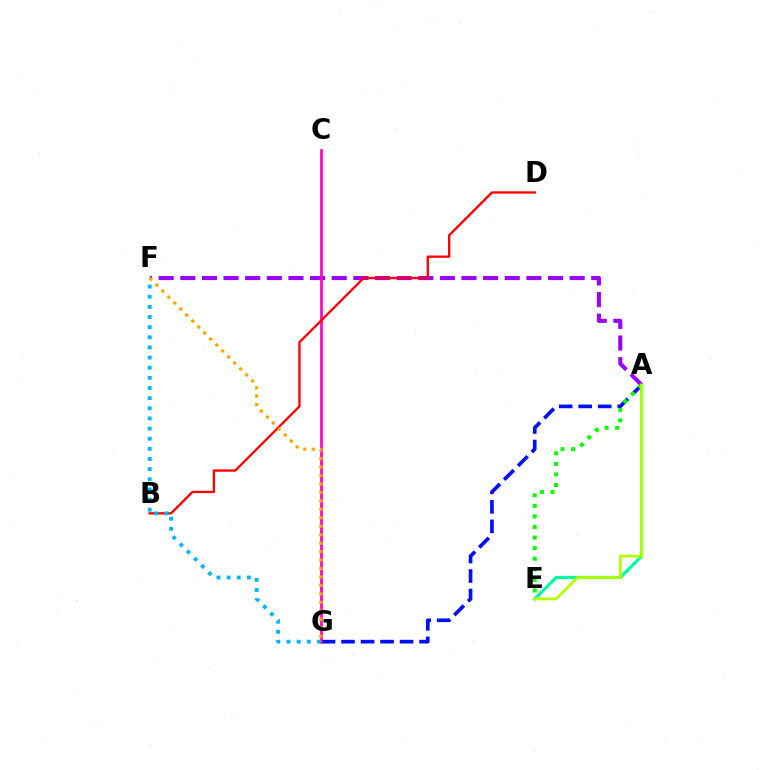{('A', 'E'): [{'color': '#00ff9d', 'line_style': 'solid', 'thickness': 2.29}, {'color': '#08ff00', 'line_style': 'dotted', 'thickness': 2.87}, {'color': '#b3ff00', 'line_style': 'solid', 'thickness': 2.01}], ('A', 'G'): [{'color': '#0010ff', 'line_style': 'dashed', 'thickness': 2.65}], ('A', 'F'): [{'color': '#9b00ff', 'line_style': 'dashed', 'thickness': 2.94}], ('C', 'G'): [{'color': '#ff00bd', 'line_style': 'solid', 'thickness': 1.93}], ('B', 'D'): [{'color': '#ff0000', 'line_style': 'solid', 'thickness': 1.67}], ('F', 'G'): [{'color': '#00b5ff', 'line_style': 'dotted', 'thickness': 2.75}, {'color': '#ffa500', 'line_style': 'dotted', 'thickness': 2.3}]}